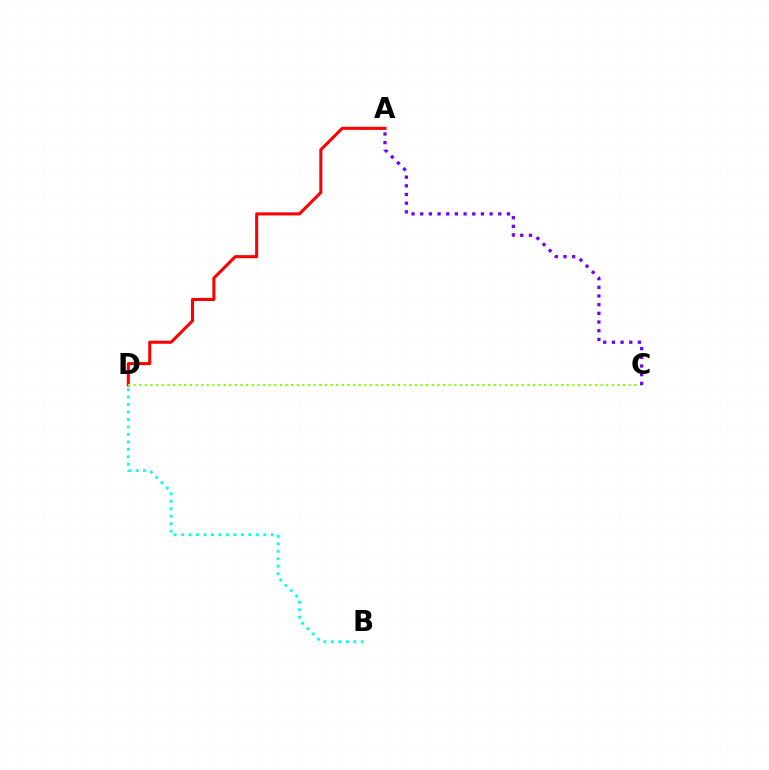{('A', 'D'): [{'color': '#ff0000', 'line_style': 'solid', 'thickness': 2.21}], ('C', 'D'): [{'color': '#84ff00', 'line_style': 'dotted', 'thickness': 1.53}], ('A', 'C'): [{'color': '#7200ff', 'line_style': 'dotted', 'thickness': 2.36}], ('B', 'D'): [{'color': '#00fff6', 'line_style': 'dotted', 'thickness': 2.03}]}